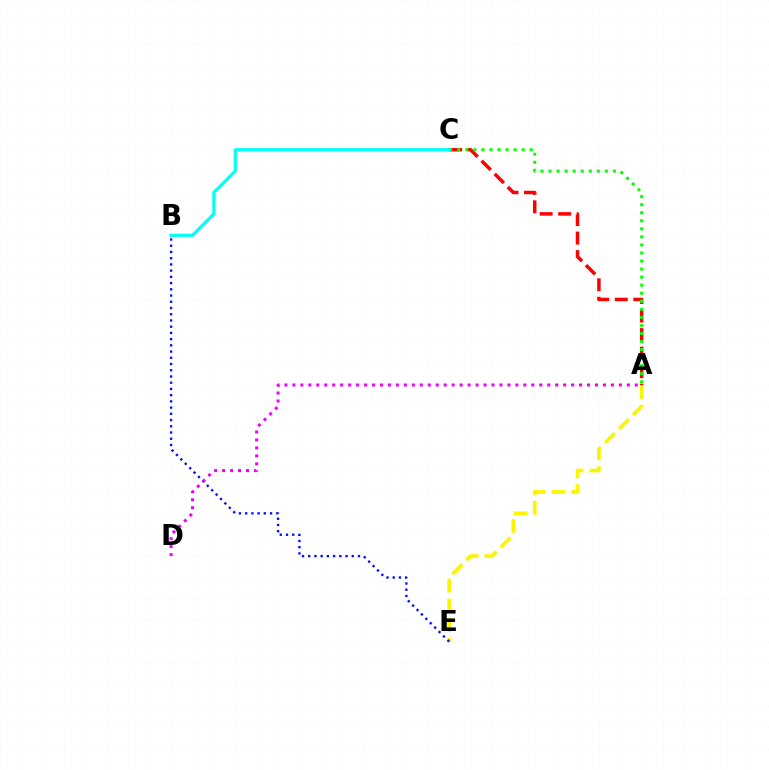{('A', 'C'): [{'color': '#ff0000', 'line_style': 'dashed', 'thickness': 2.52}, {'color': '#08ff00', 'line_style': 'dotted', 'thickness': 2.19}], ('A', 'E'): [{'color': '#fcf500', 'line_style': 'dashed', 'thickness': 2.69}], ('B', 'E'): [{'color': '#0010ff', 'line_style': 'dotted', 'thickness': 1.69}], ('B', 'C'): [{'color': '#00fff6', 'line_style': 'solid', 'thickness': 2.29}], ('A', 'D'): [{'color': '#ee00ff', 'line_style': 'dotted', 'thickness': 2.16}]}